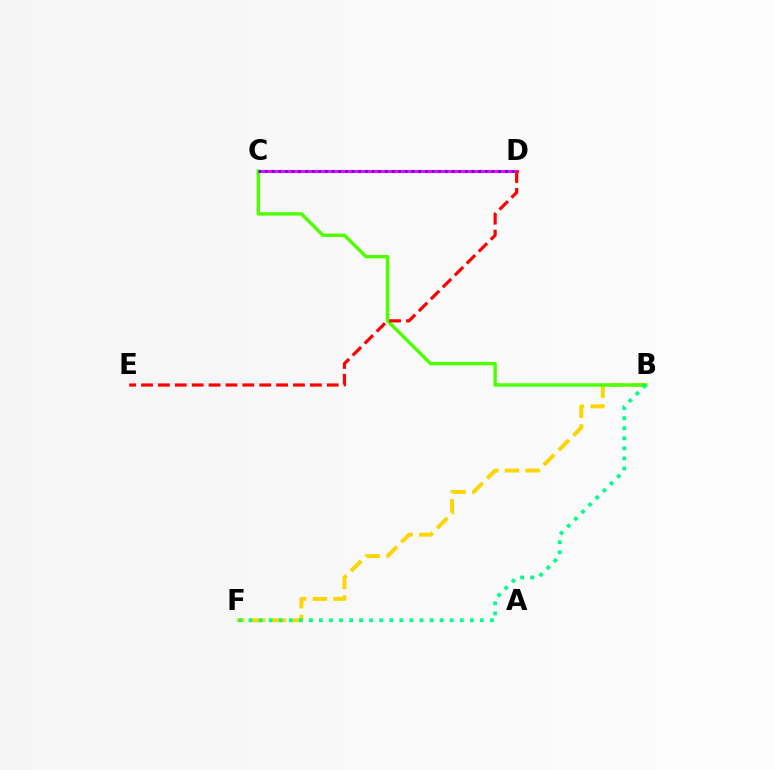{('B', 'F'): [{'color': '#ffd500', 'line_style': 'dashed', 'thickness': 2.82}, {'color': '#00ff86', 'line_style': 'dotted', 'thickness': 2.73}], ('C', 'D'): [{'color': '#009eff', 'line_style': 'dotted', 'thickness': 2.36}, {'color': '#ff00ed', 'line_style': 'solid', 'thickness': 2.13}, {'color': '#3700ff', 'line_style': 'dotted', 'thickness': 1.81}], ('B', 'C'): [{'color': '#4fff00', 'line_style': 'solid', 'thickness': 2.48}], ('D', 'E'): [{'color': '#ff0000', 'line_style': 'dashed', 'thickness': 2.29}]}